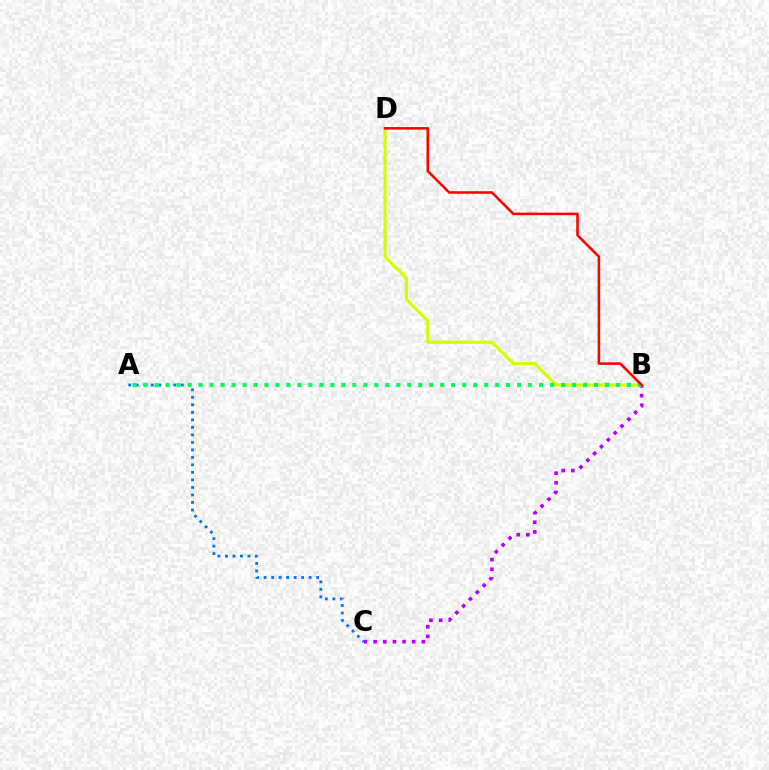{('B', 'D'): [{'color': '#d1ff00', 'line_style': 'solid', 'thickness': 2.31}, {'color': '#ff0000', 'line_style': 'solid', 'thickness': 1.83}], ('B', 'C'): [{'color': '#b900ff', 'line_style': 'dotted', 'thickness': 2.62}], ('A', 'C'): [{'color': '#0074ff', 'line_style': 'dotted', 'thickness': 2.04}], ('A', 'B'): [{'color': '#00ff5c', 'line_style': 'dotted', 'thickness': 2.98}]}